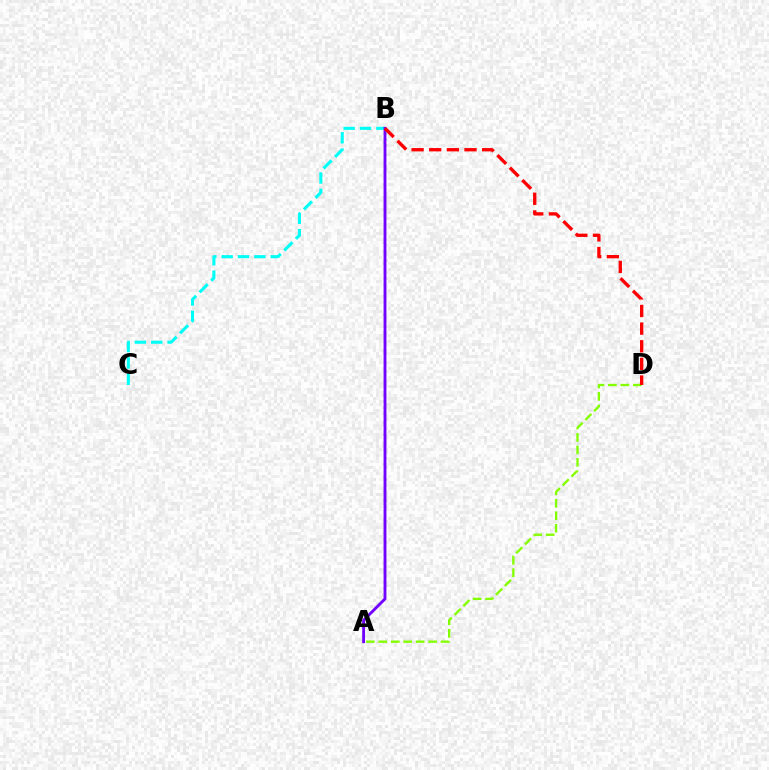{('B', 'C'): [{'color': '#00fff6', 'line_style': 'dashed', 'thickness': 2.22}], ('A', 'D'): [{'color': '#84ff00', 'line_style': 'dashed', 'thickness': 1.69}], ('A', 'B'): [{'color': '#7200ff', 'line_style': 'solid', 'thickness': 2.06}], ('B', 'D'): [{'color': '#ff0000', 'line_style': 'dashed', 'thickness': 2.4}]}